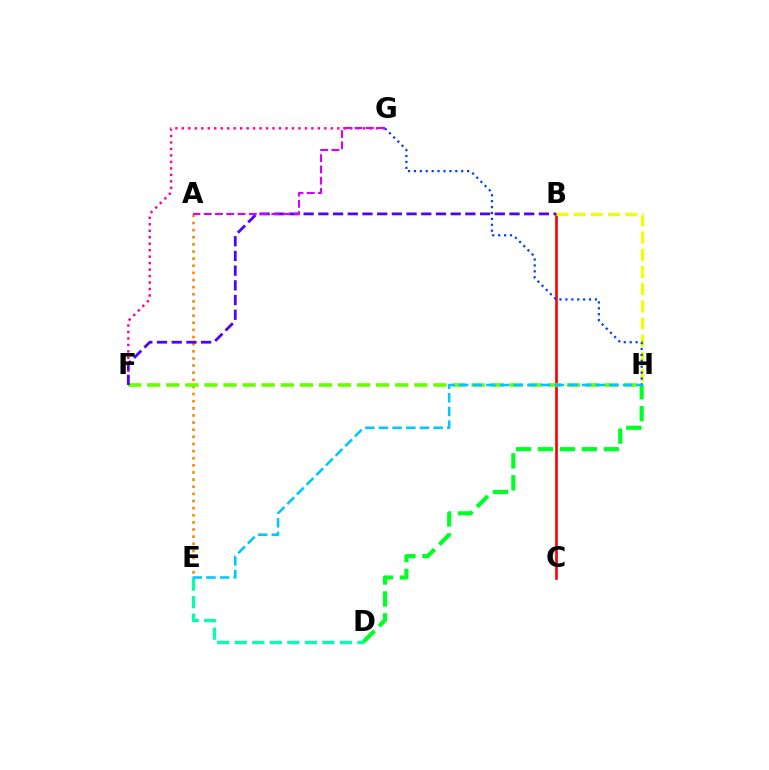{('D', 'E'): [{'color': '#00ffaf', 'line_style': 'dashed', 'thickness': 2.38}], ('A', 'E'): [{'color': '#ff8800', 'line_style': 'dotted', 'thickness': 1.94}], ('D', 'H'): [{'color': '#00ff27', 'line_style': 'dashed', 'thickness': 2.98}], ('B', 'C'): [{'color': '#ff0000', 'line_style': 'solid', 'thickness': 1.92}], ('F', 'H'): [{'color': '#66ff00', 'line_style': 'dashed', 'thickness': 2.59}], ('F', 'G'): [{'color': '#ff00a0', 'line_style': 'dotted', 'thickness': 1.76}], ('B', 'H'): [{'color': '#eeff00', 'line_style': 'dashed', 'thickness': 2.33}], ('B', 'F'): [{'color': '#4f00ff', 'line_style': 'dashed', 'thickness': 2.0}], ('G', 'H'): [{'color': '#003fff', 'line_style': 'dotted', 'thickness': 1.61}], ('E', 'H'): [{'color': '#00c7ff', 'line_style': 'dashed', 'thickness': 1.86}], ('A', 'G'): [{'color': '#d600ff', 'line_style': 'dashed', 'thickness': 1.53}]}